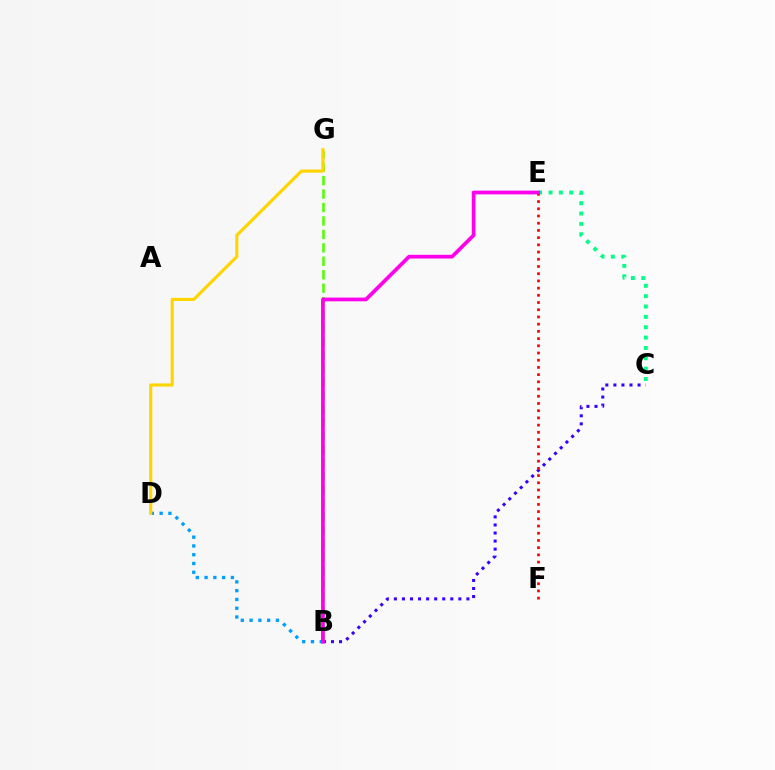{('B', 'G'): [{'color': '#4fff00', 'line_style': 'dashed', 'thickness': 1.83}], ('B', 'C'): [{'color': '#3700ff', 'line_style': 'dotted', 'thickness': 2.19}], ('C', 'E'): [{'color': '#00ff86', 'line_style': 'dotted', 'thickness': 2.81}], ('E', 'F'): [{'color': '#ff0000', 'line_style': 'dotted', 'thickness': 1.96}], ('B', 'D'): [{'color': '#009eff', 'line_style': 'dotted', 'thickness': 2.38}], ('D', 'G'): [{'color': '#ffd500', 'line_style': 'solid', 'thickness': 2.26}], ('B', 'E'): [{'color': '#ff00ed', 'line_style': 'solid', 'thickness': 2.67}]}